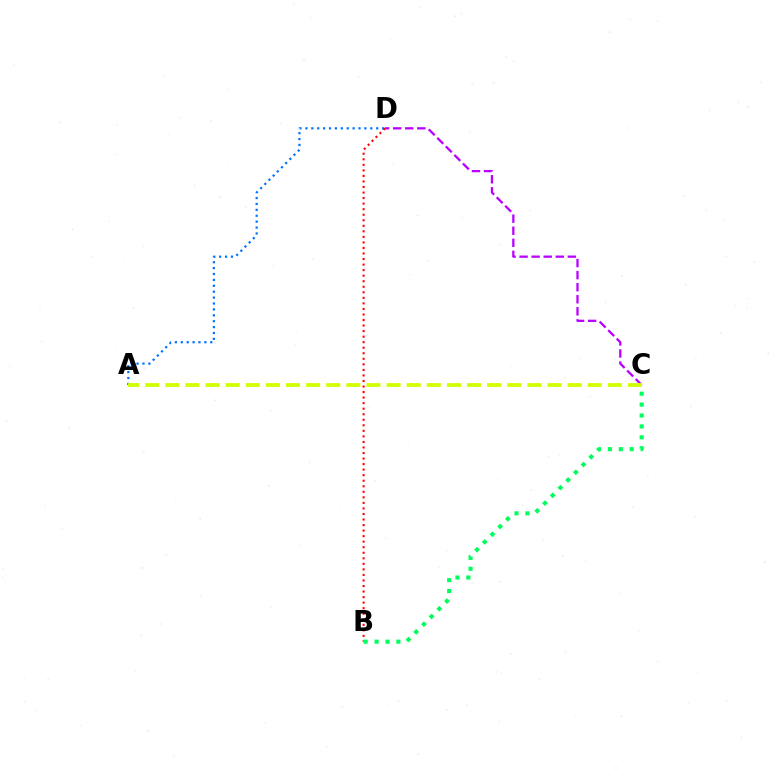{('A', 'D'): [{'color': '#0074ff', 'line_style': 'dotted', 'thickness': 1.6}], ('C', 'D'): [{'color': '#b900ff', 'line_style': 'dashed', 'thickness': 1.64}], ('B', 'D'): [{'color': '#ff0000', 'line_style': 'dotted', 'thickness': 1.51}], ('B', 'C'): [{'color': '#00ff5c', 'line_style': 'dotted', 'thickness': 2.96}], ('A', 'C'): [{'color': '#d1ff00', 'line_style': 'dashed', 'thickness': 2.73}]}